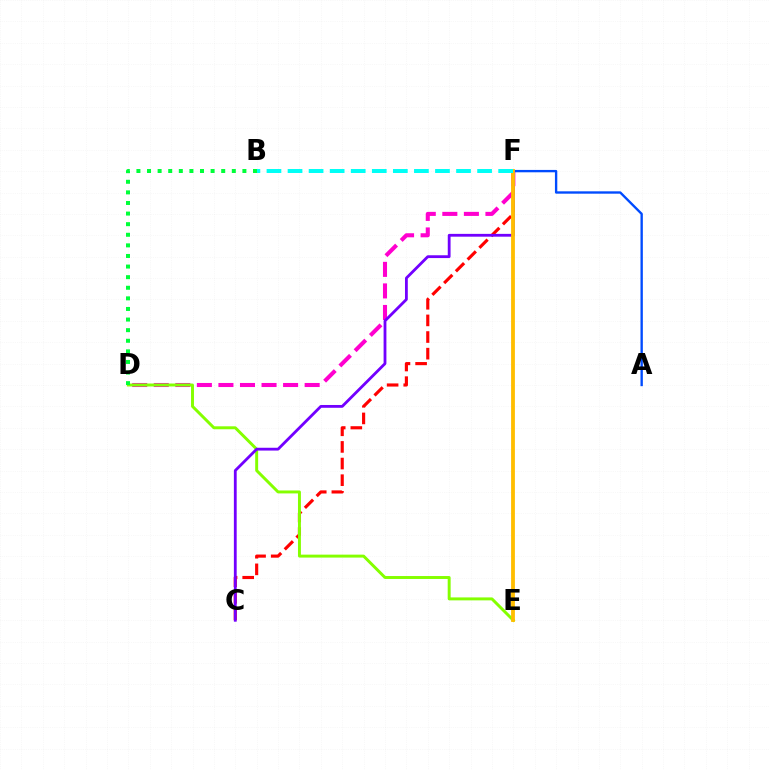{('C', 'F'): [{'color': '#ff0000', 'line_style': 'dashed', 'thickness': 2.26}, {'color': '#7200ff', 'line_style': 'solid', 'thickness': 2.02}], ('D', 'F'): [{'color': '#ff00cf', 'line_style': 'dashed', 'thickness': 2.93}], ('D', 'E'): [{'color': '#84ff00', 'line_style': 'solid', 'thickness': 2.12}], ('A', 'F'): [{'color': '#004bff', 'line_style': 'solid', 'thickness': 1.7}], ('E', 'F'): [{'color': '#ffbd00', 'line_style': 'solid', 'thickness': 2.74}], ('B', 'F'): [{'color': '#00fff6', 'line_style': 'dashed', 'thickness': 2.86}], ('B', 'D'): [{'color': '#00ff39', 'line_style': 'dotted', 'thickness': 2.88}]}